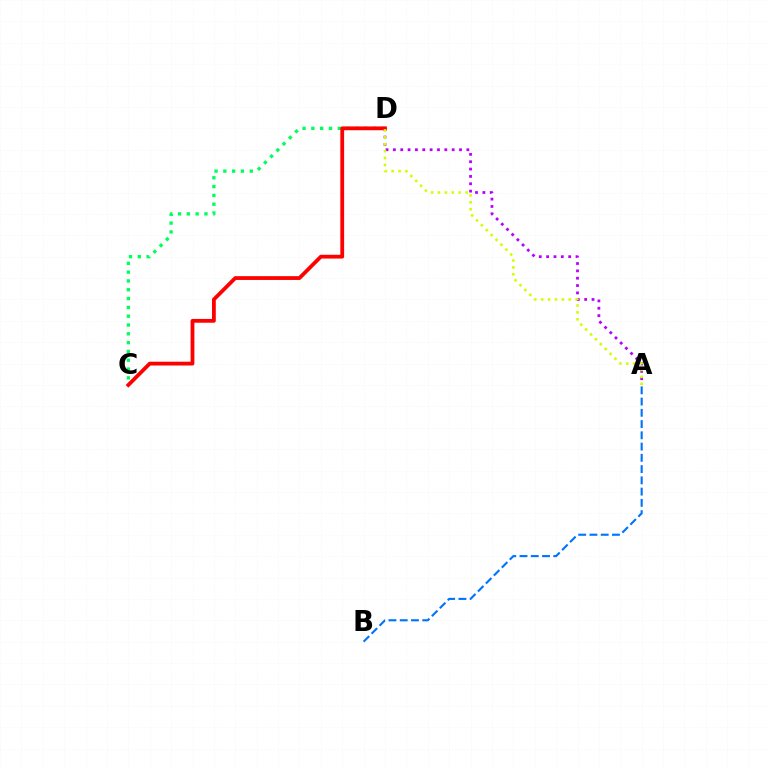{('C', 'D'): [{'color': '#00ff5c', 'line_style': 'dotted', 'thickness': 2.39}, {'color': '#ff0000', 'line_style': 'solid', 'thickness': 2.73}], ('A', 'D'): [{'color': '#b900ff', 'line_style': 'dotted', 'thickness': 2.0}, {'color': '#d1ff00', 'line_style': 'dotted', 'thickness': 1.87}], ('A', 'B'): [{'color': '#0074ff', 'line_style': 'dashed', 'thickness': 1.53}]}